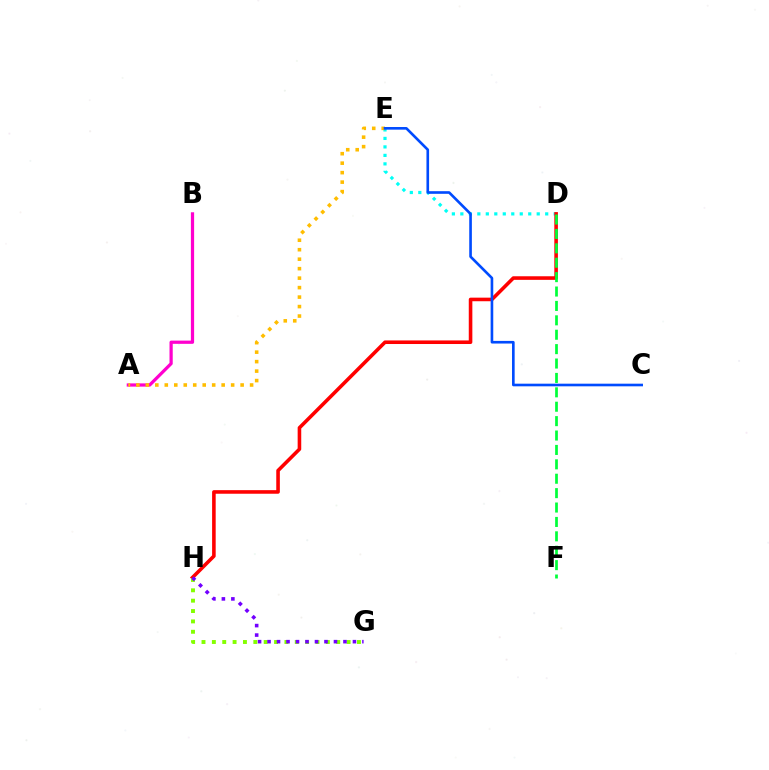{('D', 'E'): [{'color': '#00fff6', 'line_style': 'dotted', 'thickness': 2.31}], ('D', 'H'): [{'color': '#ff0000', 'line_style': 'solid', 'thickness': 2.58}], ('A', 'B'): [{'color': '#ff00cf', 'line_style': 'solid', 'thickness': 2.33}], ('G', 'H'): [{'color': '#84ff00', 'line_style': 'dotted', 'thickness': 2.82}, {'color': '#7200ff', 'line_style': 'dotted', 'thickness': 2.58}], ('D', 'F'): [{'color': '#00ff39', 'line_style': 'dashed', 'thickness': 1.96}], ('A', 'E'): [{'color': '#ffbd00', 'line_style': 'dotted', 'thickness': 2.58}], ('C', 'E'): [{'color': '#004bff', 'line_style': 'solid', 'thickness': 1.9}]}